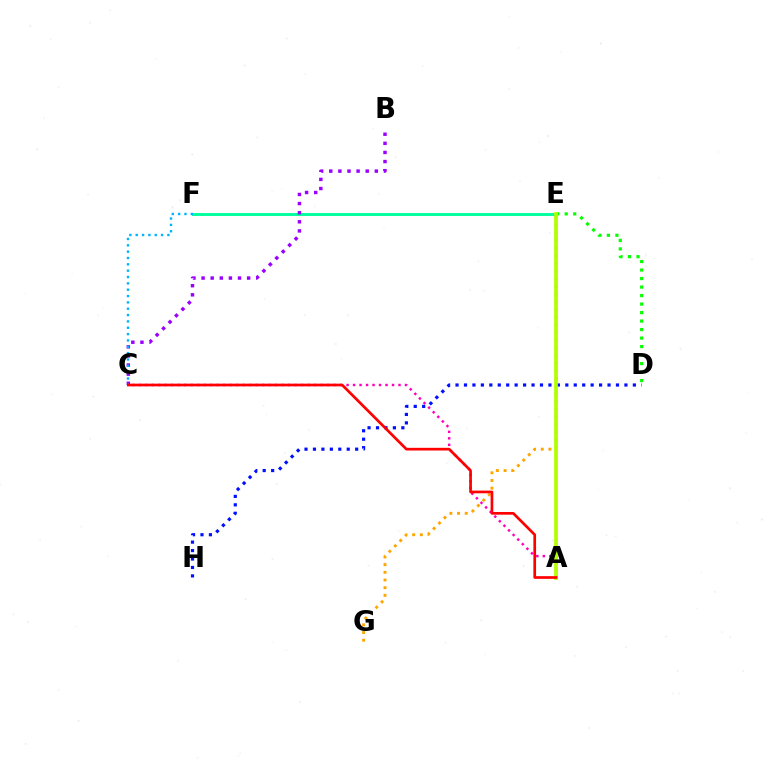{('A', 'C'): [{'color': '#ff00bd', 'line_style': 'dotted', 'thickness': 1.76}, {'color': '#ff0000', 'line_style': 'solid', 'thickness': 1.94}], ('D', 'E'): [{'color': '#08ff00', 'line_style': 'dotted', 'thickness': 2.31}], ('E', 'F'): [{'color': '#00ff9d', 'line_style': 'solid', 'thickness': 2.1}], ('E', 'G'): [{'color': '#ffa500', 'line_style': 'dotted', 'thickness': 2.09}], ('D', 'H'): [{'color': '#0010ff', 'line_style': 'dotted', 'thickness': 2.29}], ('B', 'C'): [{'color': '#9b00ff', 'line_style': 'dotted', 'thickness': 2.48}], ('C', 'F'): [{'color': '#00b5ff', 'line_style': 'dotted', 'thickness': 1.72}], ('A', 'E'): [{'color': '#b3ff00', 'line_style': 'solid', 'thickness': 2.69}]}